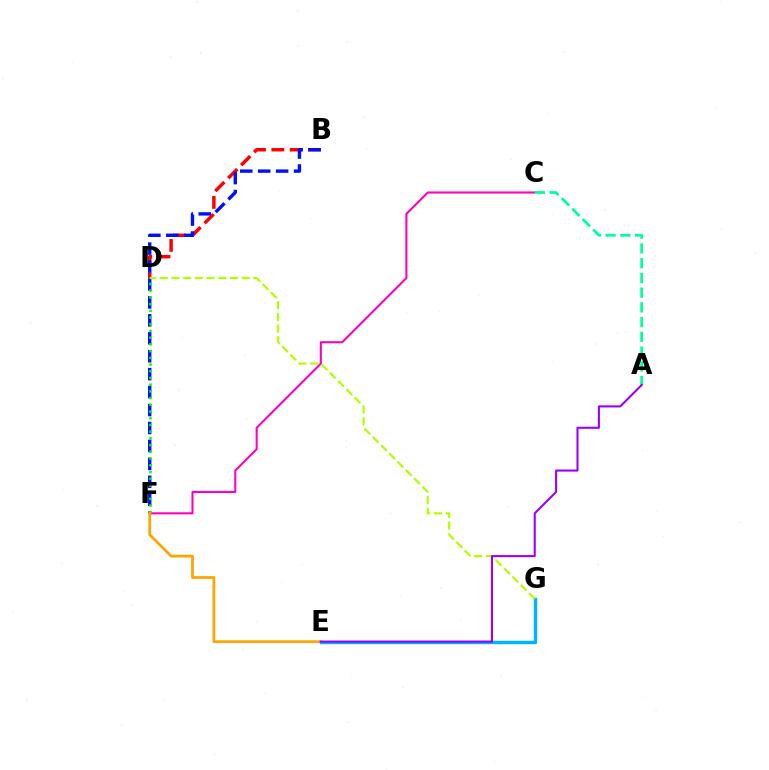{('C', 'F'): [{'color': '#ff00bd', 'line_style': 'solid', 'thickness': 1.51}], ('B', 'D'): [{'color': '#ff0000', 'line_style': 'dashed', 'thickness': 2.49}], ('B', 'F'): [{'color': '#0010ff', 'line_style': 'dashed', 'thickness': 2.44}], ('D', 'F'): [{'color': '#08ff00', 'line_style': 'dotted', 'thickness': 1.82}], ('E', 'F'): [{'color': '#ffa500', 'line_style': 'solid', 'thickness': 2.0}], ('E', 'G'): [{'color': '#00b5ff', 'line_style': 'solid', 'thickness': 2.47}], ('A', 'C'): [{'color': '#00ff9d', 'line_style': 'dashed', 'thickness': 2.0}], ('D', 'G'): [{'color': '#b3ff00', 'line_style': 'dashed', 'thickness': 1.59}], ('A', 'E'): [{'color': '#9b00ff', 'line_style': 'solid', 'thickness': 1.5}]}